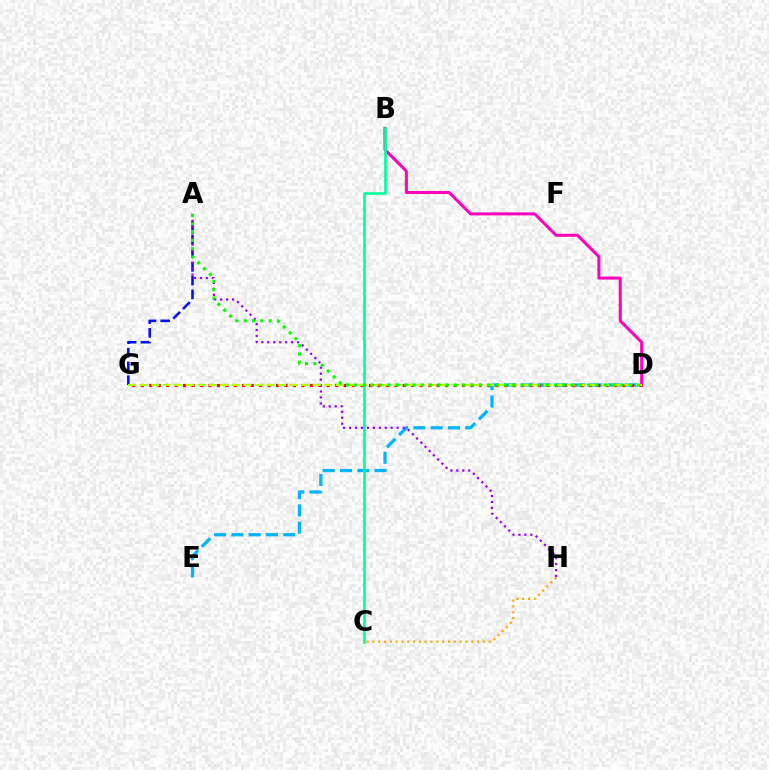{('B', 'D'): [{'color': '#ff00bd', 'line_style': 'solid', 'thickness': 2.16}], ('D', 'E'): [{'color': '#00b5ff', 'line_style': 'dashed', 'thickness': 2.35}], ('C', 'H'): [{'color': '#ffa500', 'line_style': 'dotted', 'thickness': 1.58}], ('D', 'G'): [{'color': '#ff0000', 'line_style': 'dotted', 'thickness': 2.3}, {'color': '#b3ff00', 'line_style': 'dashed', 'thickness': 1.57}], ('A', 'G'): [{'color': '#0010ff', 'line_style': 'dashed', 'thickness': 1.87}], ('A', 'H'): [{'color': '#9b00ff', 'line_style': 'dotted', 'thickness': 1.62}], ('B', 'C'): [{'color': '#00ff9d', 'line_style': 'solid', 'thickness': 1.91}], ('A', 'D'): [{'color': '#08ff00', 'line_style': 'dotted', 'thickness': 2.26}]}